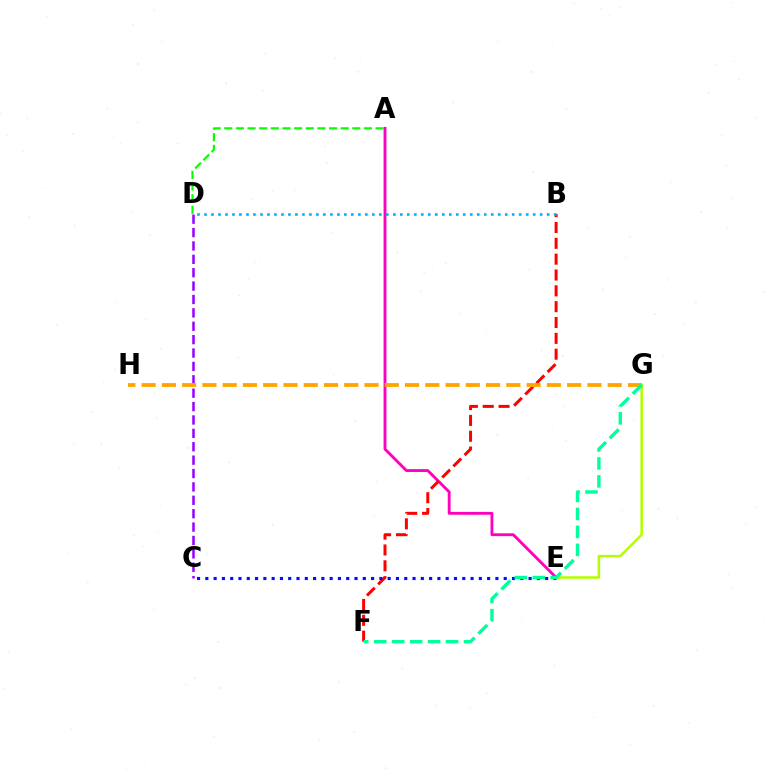{('C', 'D'): [{'color': '#9b00ff', 'line_style': 'dashed', 'thickness': 1.82}], ('A', 'E'): [{'color': '#ff00bd', 'line_style': 'solid', 'thickness': 2.06}], ('B', 'F'): [{'color': '#ff0000', 'line_style': 'dashed', 'thickness': 2.15}], ('C', 'E'): [{'color': '#0010ff', 'line_style': 'dotted', 'thickness': 2.25}], ('E', 'G'): [{'color': '#b3ff00', 'line_style': 'solid', 'thickness': 1.82}], ('G', 'H'): [{'color': '#ffa500', 'line_style': 'dashed', 'thickness': 2.75}], ('A', 'D'): [{'color': '#08ff00', 'line_style': 'dashed', 'thickness': 1.58}], ('F', 'G'): [{'color': '#00ff9d', 'line_style': 'dashed', 'thickness': 2.44}], ('B', 'D'): [{'color': '#00b5ff', 'line_style': 'dotted', 'thickness': 1.9}]}